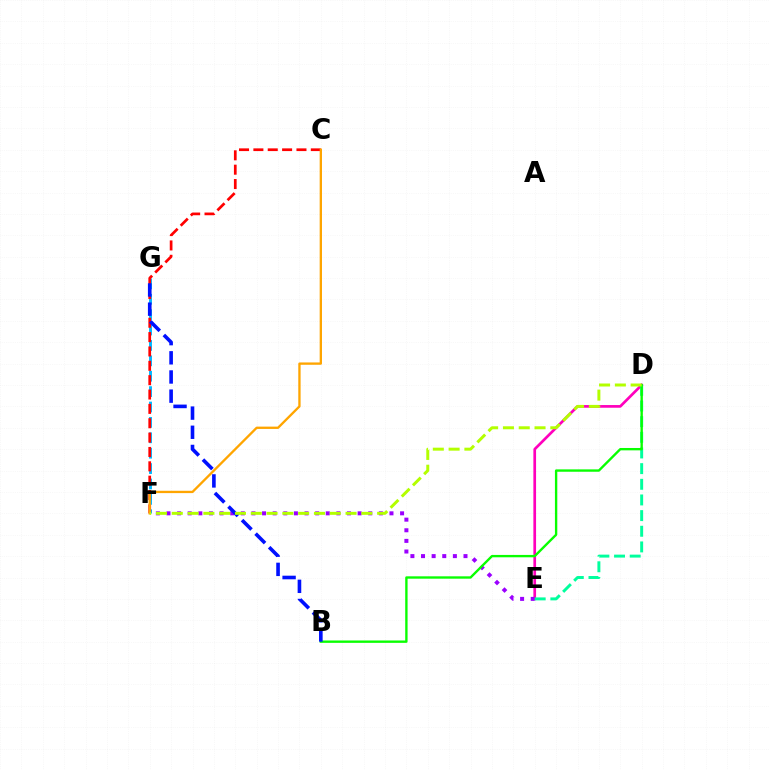{('D', 'E'): [{'color': '#ff00bd', 'line_style': 'solid', 'thickness': 1.94}, {'color': '#00ff9d', 'line_style': 'dashed', 'thickness': 2.13}], ('F', 'G'): [{'color': '#00b5ff', 'line_style': 'dashed', 'thickness': 2.09}], ('E', 'F'): [{'color': '#9b00ff', 'line_style': 'dotted', 'thickness': 2.88}], ('C', 'F'): [{'color': '#ff0000', 'line_style': 'dashed', 'thickness': 1.95}, {'color': '#ffa500', 'line_style': 'solid', 'thickness': 1.68}], ('B', 'D'): [{'color': '#08ff00', 'line_style': 'solid', 'thickness': 1.7}], ('B', 'G'): [{'color': '#0010ff', 'line_style': 'dashed', 'thickness': 2.6}], ('D', 'F'): [{'color': '#b3ff00', 'line_style': 'dashed', 'thickness': 2.15}]}